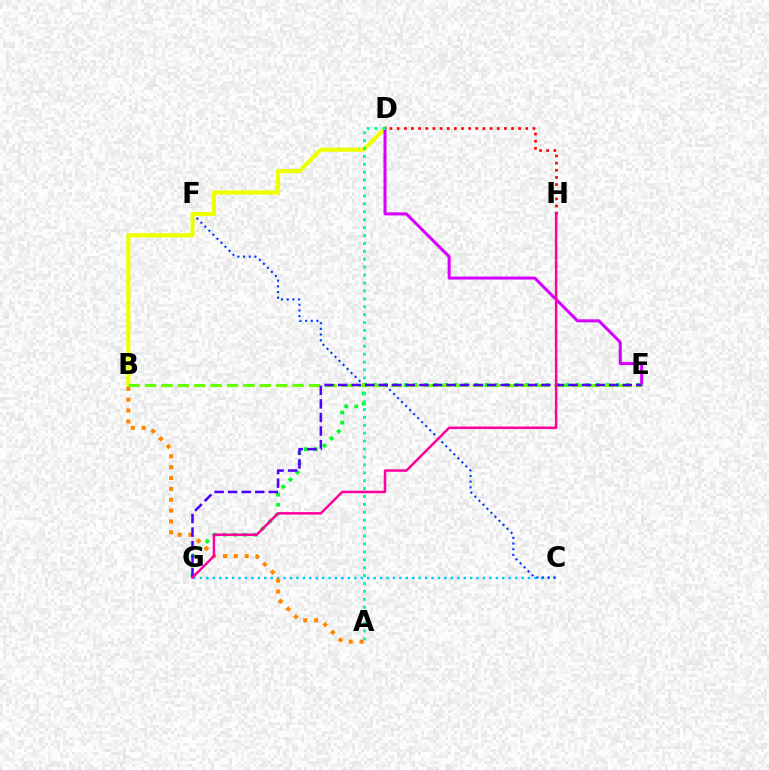{('E', 'G'): [{'color': '#00ff27', 'line_style': 'dotted', 'thickness': 2.75}, {'color': '#4f00ff', 'line_style': 'dashed', 'thickness': 1.84}], ('C', 'G'): [{'color': '#00c7ff', 'line_style': 'dotted', 'thickness': 1.75}], ('C', 'F'): [{'color': '#003fff', 'line_style': 'dotted', 'thickness': 1.54}], ('B', 'D'): [{'color': '#eeff00', 'line_style': 'solid', 'thickness': 2.98}], ('D', 'E'): [{'color': '#d600ff', 'line_style': 'solid', 'thickness': 2.18}], ('D', 'H'): [{'color': '#ff0000', 'line_style': 'dotted', 'thickness': 1.94}], ('A', 'D'): [{'color': '#00ffaf', 'line_style': 'dotted', 'thickness': 2.15}], ('A', 'B'): [{'color': '#ff8800', 'line_style': 'dotted', 'thickness': 2.95}], ('B', 'E'): [{'color': '#66ff00', 'line_style': 'dashed', 'thickness': 2.23}], ('G', 'H'): [{'color': '#ff00a0', 'line_style': 'solid', 'thickness': 1.8}]}